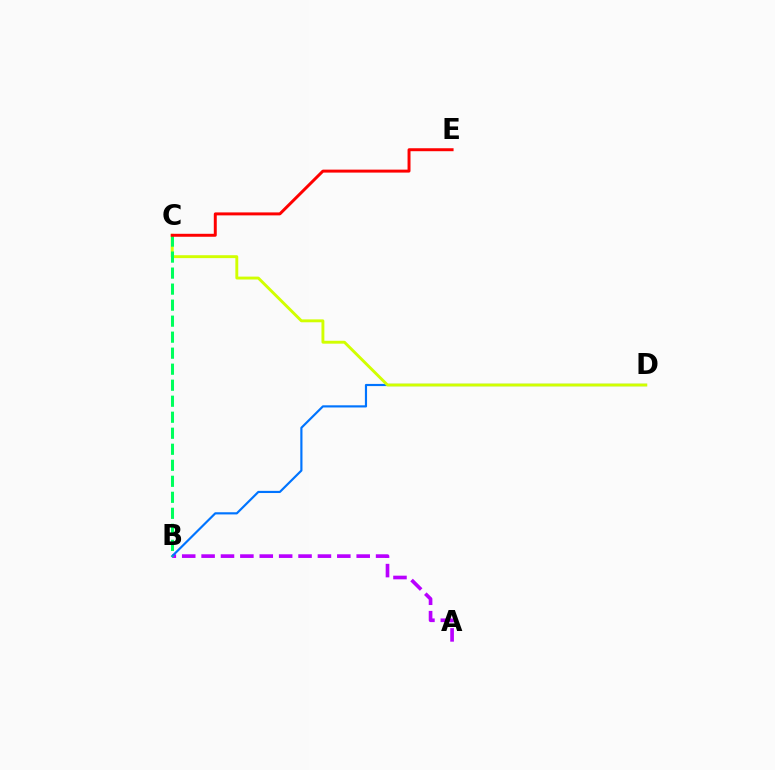{('A', 'B'): [{'color': '#b900ff', 'line_style': 'dashed', 'thickness': 2.63}], ('B', 'D'): [{'color': '#0074ff', 'line_style': 'solid', 'thickness': 1.56}], ('C', 'D'): [{'color': '#d1ff00', 'line_style': 'solid', 'thickness': 2.08}], ('B', 'C'): [{'color': '#00ff5c', 'line_style': 'dashed', 'thickness': 2.18}], ('C', 'E'): [{'color': '#ff0000', 'line_style': 'solid', 'thickness': 2.13}]}